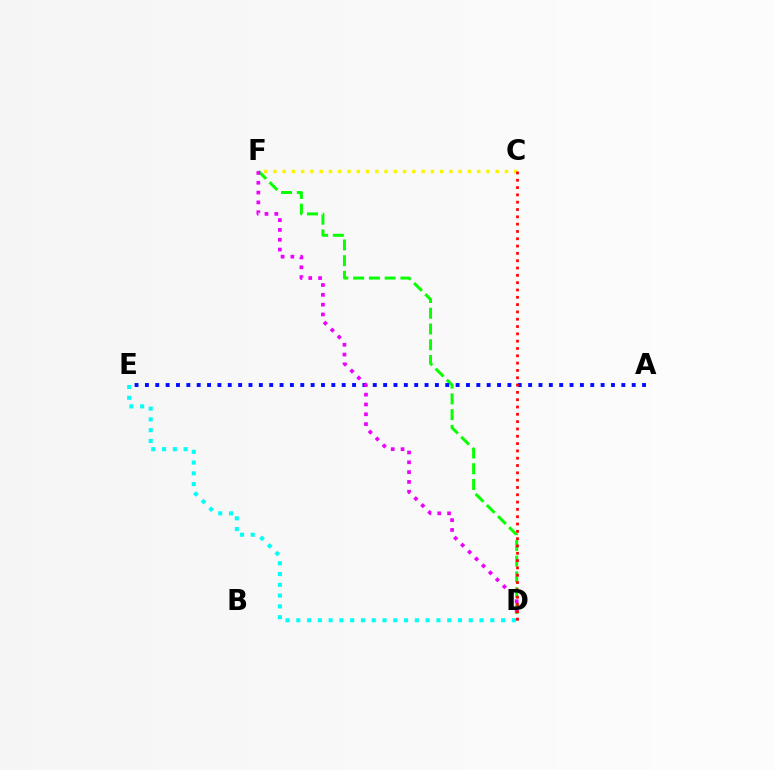{('D', 'F'): [{'color': '#08ff00', 'line_style': 'dashed', 'thickness': 2.14}, {'color': '#ee00ff', 'line_style': 'dotted', 'thickness': 2.67}], ('A', 'E'): [{'color': '#0010ff', 'line_style': 'dotted', 'thickness': 2.81}], ('C', 'F'): [{'color': '#fcf500', 'line_style': 'dotted', 'thickness': 2.52}], ('D', 'E'): [{'color': '#00fff6', 'line_style': 'dotted', 'thickness': 2.93}], ('C', 'D'): [{'color': '#ff0000', 'line_style': 'dotted', 'thickness': 1.99}]}